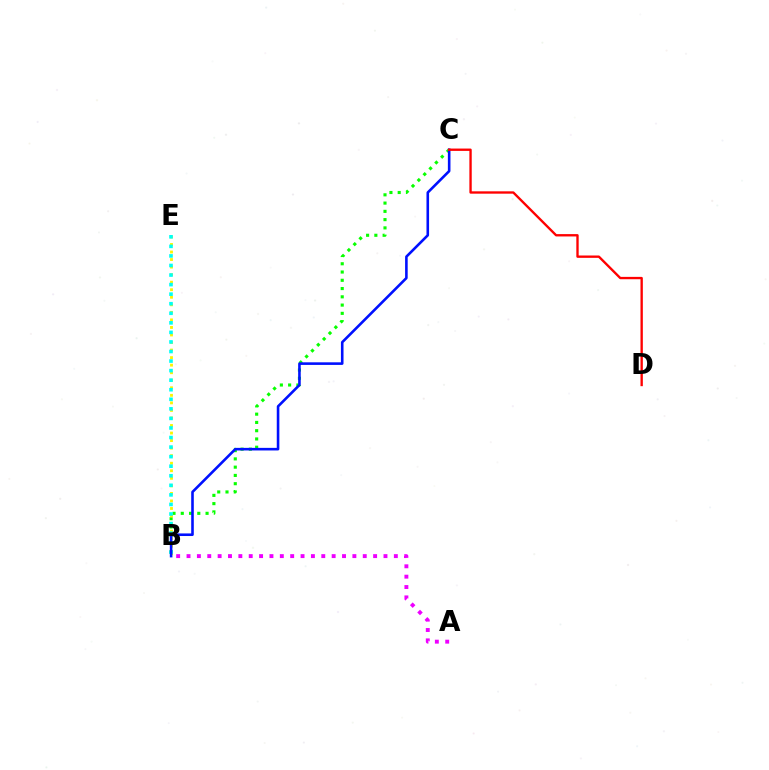{('B', 'C'): [{'color': '#08ff00', 'line_style': 'dotted', 'thickness': 2.25}, {'color': '#0010ff', 'line_style': 'solid', 'thickness': 1.87}], ('B', 'E'): [{'color': '#fcf500', 'line_style': 'dotted', 'thickness': 2.05}, {'color': '#00fff6', 'line_style': 'dotted', 'thickness': 2.6}], ('A', 'B'): [{'color': '#ee00ff', 'line_style': 'dotted', 'thickness': 2.82}], ('C', 'D'): [{'color': '#ff0000', 'line_style': 'solid', 'thickness': 1.69}]}